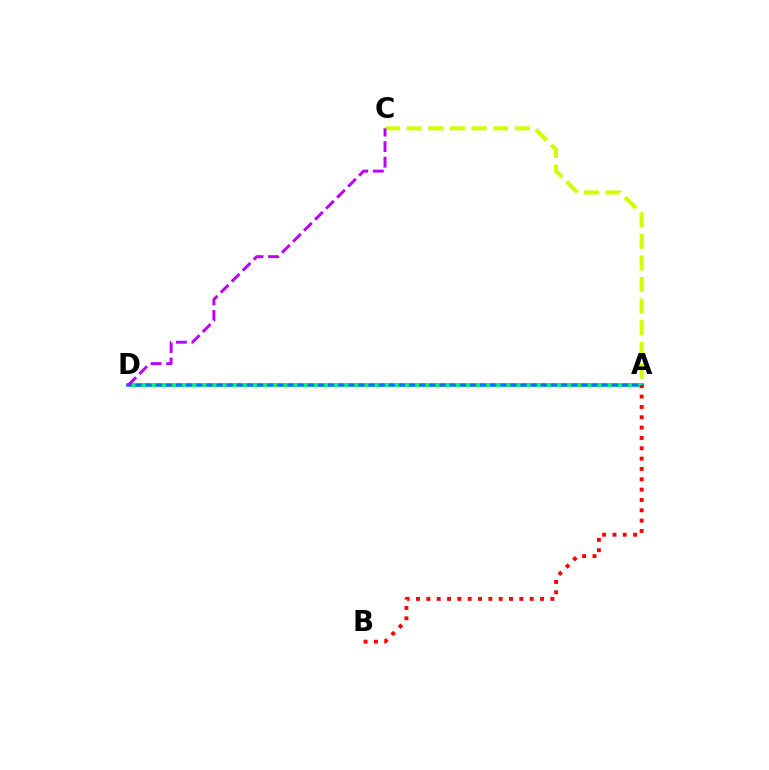{('A', 'D'): [{'color': '#0074ff', 'line_style': 'solid', 'thickness': 2.58}, {'color': '#00ff5c', 'line_style': 'dotted', 'thickness': 2.75}], ('A', 'C'): [{'color': '#d1ff00', 'line_style': 'dashed', 'thickness': 2.94}], ('A', 'B'): [{'color': '#ff0000', 'line_style': 'dotted', 'thickness': 2.81}], ('C', 'D'): [{'color': '#b900ff', 'line_style': 'dashed', 'thickness': 2.12}]}